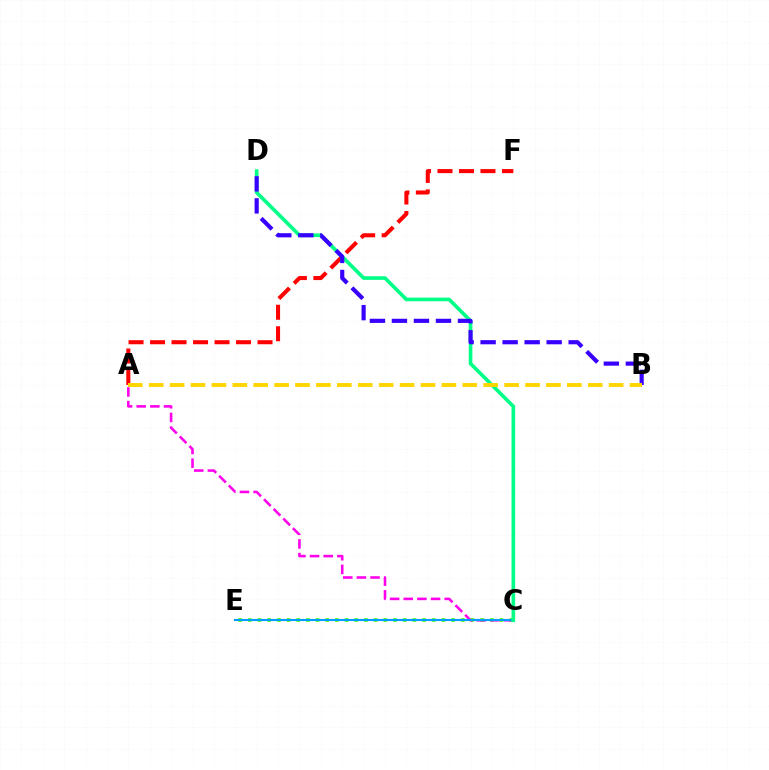{('C', 'E'): [{'color': '#4fff00', 'line_style': 'dotted', 'thickness': 2.63}, {'color': '#009eff', 'line_style': 'solid', 'thickness': 1.53}], ('A', 'C'): [{'color': '#ff00ed', 'line_style': 'dashed', 'thickness': 1.85}], ('A', 'F'): [{'color': '#ff0000', 'line_style': 'dashed', 'thickness': 2.92}], ('C', 'D'): [{'color': '#00ff86', 'line_style': 'solid', 'thickness': 2.62}], ('B', 'D'): [{'color': '#3700ff', 'line_style': 'dashed', 'thickness': 2.99}], ('A', 'B'): [{'color': '#ffd500', 'line_style': 'dashed', 'thickness': 2.84}]}